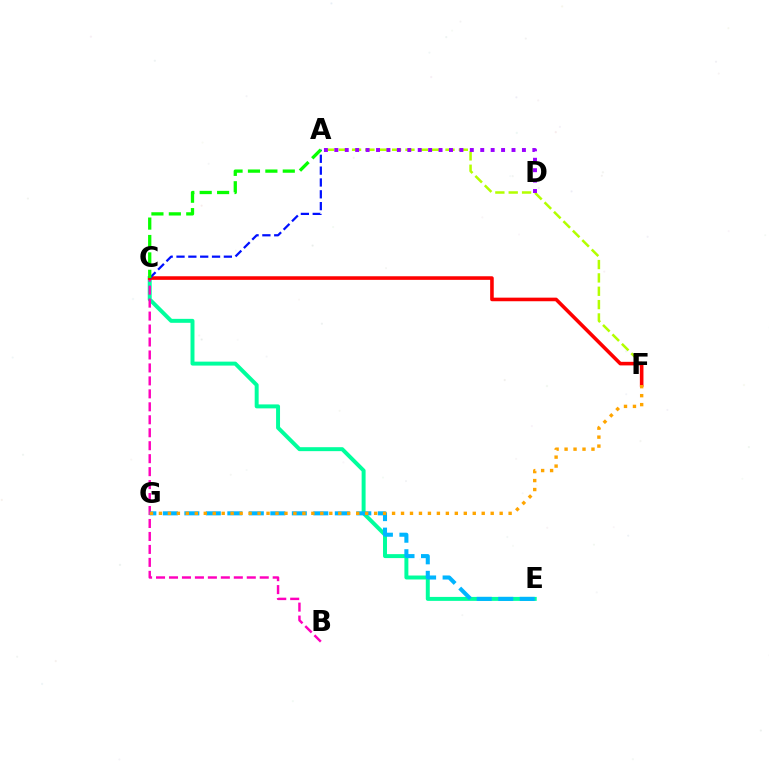{('A', 'F'): [{'color': '#b3ff00', 'line_style': 'dashed', 'thickness': 1.81}], ('C', 'E'): [{'color': '#00ff9d', 'line_style': 'solid', 'thickness': 2.85}], ('B', 'C'): [{'color': '#ff00bd', 'line_style': 'dashed', 'thickness': 1.76}], ('E', 'G'): [{'color': '#00b5ff', 'line_style': 'dashed', 'thickness': 2.92}], ('C', 'F'): [{'color': '#ff0000', 'line_style': 'solid', 'thickness': 2.59}], ('A', 'D'): [{'color': '#9b00ff', 'line_style': 'dotted', 'thickness': 2.83}], ('A', 'C'): [{'color': '#0010ff', 'line_style': 'dashed', 'thickness': 1.61}, {'color': '#08ff00', 'line_style': 'dashed', 'thickness': 2.37}], ('F', 'G'): [{'color': '#ffa500', 'line_style': 'dotted', 'thickness': 2.44}]}